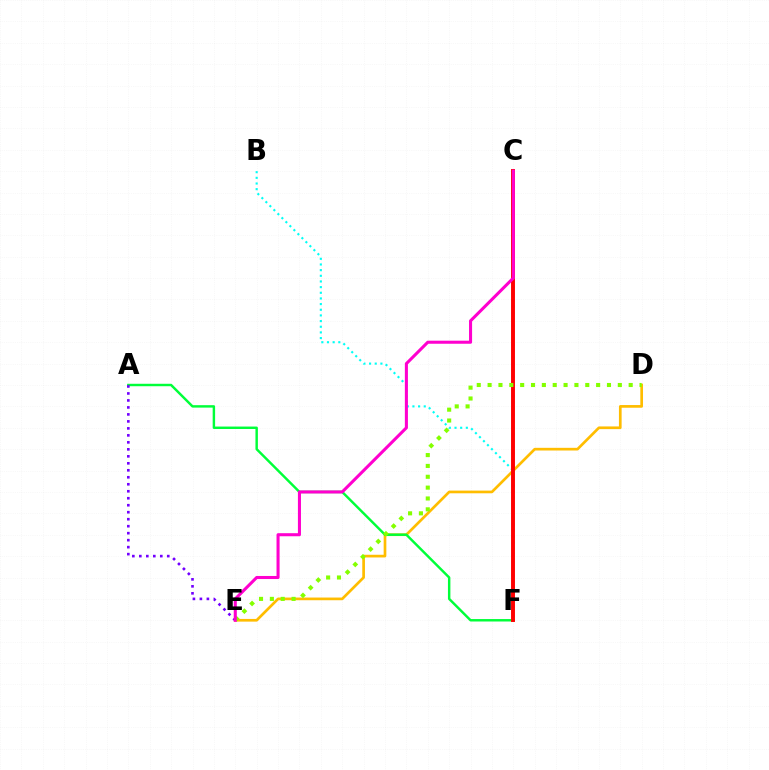{('D', 'E'): [{'color': '#ffbd00', 'line_style': 'solid', 'thickness': 1.94}, {'color': '#84ff00', 'line_style': 'dotted', 'thickness': 2.95}], ('A', 'F'): [{'color': '#00ff39', 'line_style': 'solid', 'thickness': 1.76}], ('B', 'F'): [{'color': '#00fff6', 'line_style': 'dotted', 'thickness': 1.54}], ('A', 'E'): [{'color': '#7200ff', 'line_style': 'dotted', 'thickness': 1.9}], ('C', 'F'): [{'color': '#004bff', 'line_style': 'dotted', 'thickness': 1.74}, {'color': '#ff0000', 'line_style': 'solid', 'thickness': 2.82}], ('C', 'E'): [{'color': '#ff00cf', 'line_style': 'solid', 'thickness': 2.2}]}